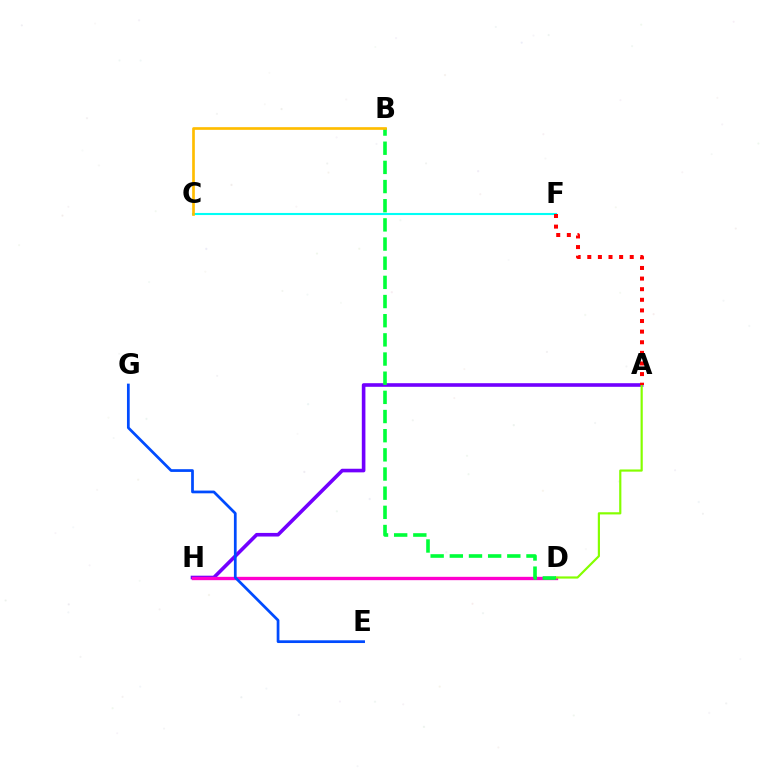{('C', 'F'): [{'color': '#00fff6', 'line_style': 'solid', 'thickness': 1.51}], ('A', 'H'): [{'color': '#7200ff', 'line_style': 'solid', 'thickness': 2.6}], ('D', 'H'): [{'color': '#ff00cf', 'line_style': 'solid', 'thickness': 2.4}], ('A', 'D'): [{'color': '#84ff00', 'line_style': 'solid', 'thickness': 1.57}], ('B', 'D'): [{'color': '#00ff39', 'line_style': 'dashed', 'thickness': 2.6}], ('E', 'G'): [{'color': '#004bff', 'line_style': 'solid', 'thickness': 1.97}], ('B', 'C'): [{'color': '#ffbd00', 'line_style': 'solid', 'thickness': 1.93}], ('A', 'F'): [{'color': '#ff0000', 'line_style': 'dotted', 'thickness': 2.88}]}